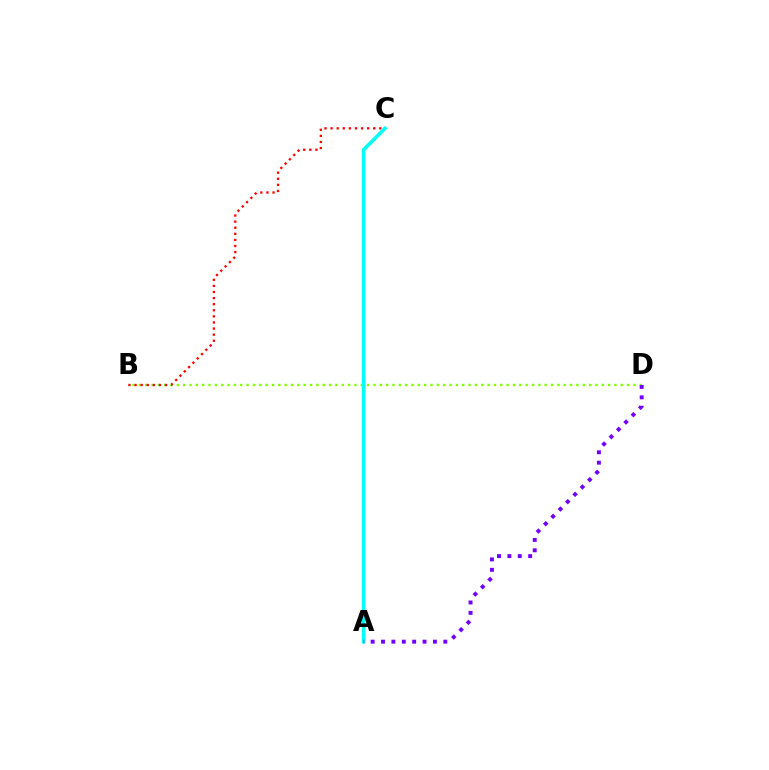{('B', 'D'): [{'color': '#84ff00', 'line_style': 'dotted', 'thickness': 1.72}], ('B', 'C'): [{'color': '#ff0000', 'line_style': 'dotted', 'thickness': 1.66}], ('A', 'C'): [{'color': '#00fff6', 'line_style': 'solid', 'thickness': 2.59}], ('A', 'D'): [{'color': '#7200ff', 'line_style': 'dotted', 'thickness': 2.82}]}